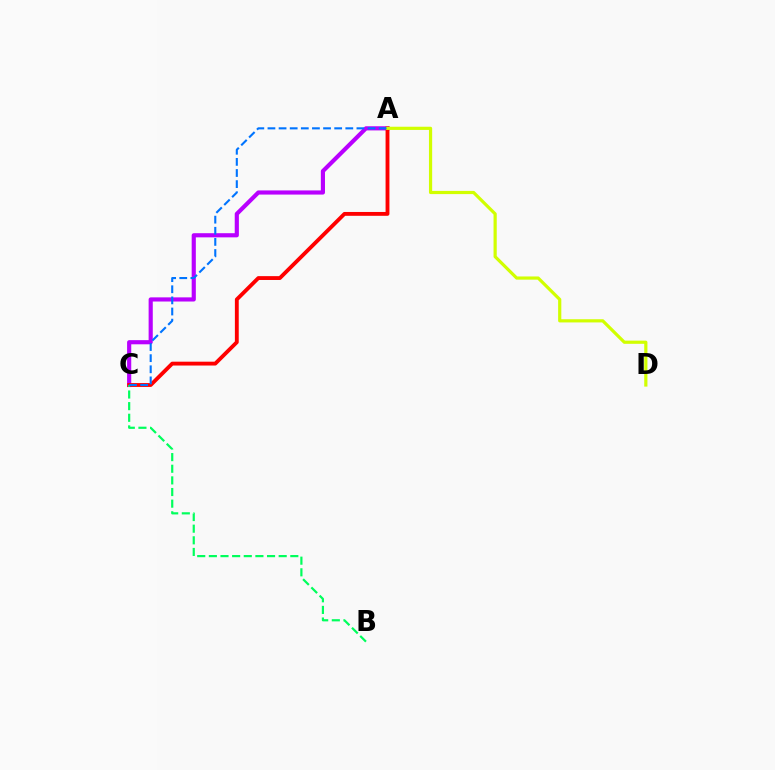{('A', 'C'): [{'color': '#b900ff', 'line_style': 'solid', 'thickness': 2.99}, {'color': '#ff0000', 'line_style': 'solid', 'thickness': 2.77}, {'color': '#0074ff', 'line_style': 'dashed', 'thickness': 1.51}], ('B', 'C'): [{'color': '#00ff5c', 'line_style': 'dashed', 'thickness': 1.58}], ('A', 'D'): [{'color': '#d1ff00', 'line_style': 'solid', 'thickness': 2.3}]}